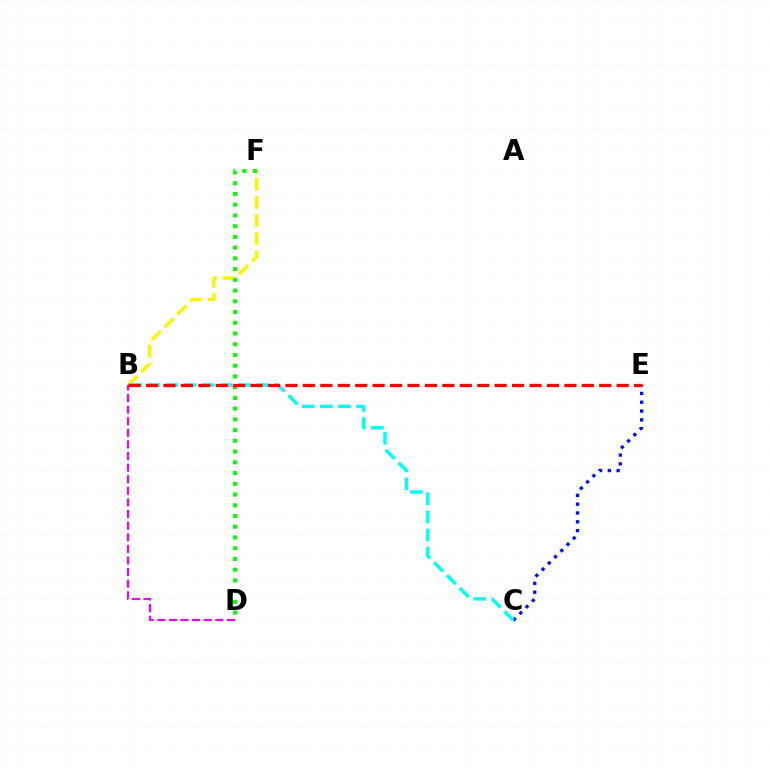{('B', 'F'): [{'color': '#fcf500', 'line_style': 'dashed', 'thickness': 2.47}], ('C', 'E'): [{'color': '#0010ff', 'line_style': 'dotted', 'thickness': 2.39}], ('B', 'C'): [{'color': '#00fff6', 'line_style': 'dashed', 'thickness': 2.46}], ('D', 'F'): [{'color': '#08ff00', 'line_style': 'dotted', 'thickness': 2.92}], ('B', 'D'): [{'color': '#ee00ff', 'line_style': 'dashed', 'thickness': 1.58}], ('B', 'E'): [{'color': '#ff0000', 'line_style': 'dashed', 'thickness': 2.37}]}